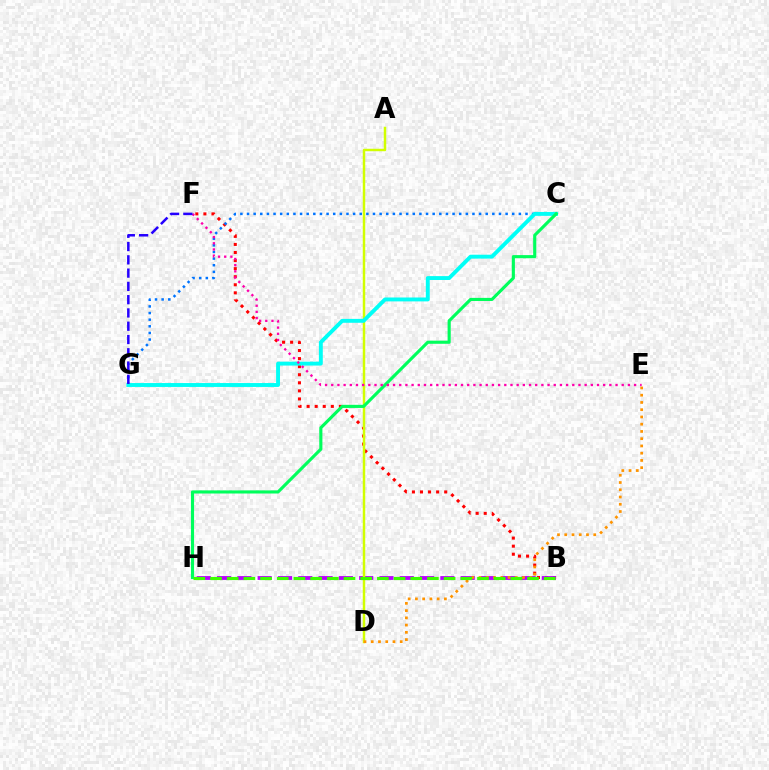{('B', 'F'): [{'color': '#ff0000', 'line_style': 'dotted', 'thickness': 2.19}], ('B', 'H'): [{'color': '#b900ff', 'line_style': 'dashed', 'thickness': 2.76}, {'color': '#3dff00', 'line_style': 'dashed', 'thickness': 2.27}], ('A', 'D'): [{'color': '#d1ff00', 'line_style': 'solid', 'thickness': 1.77}], ('C', 'G'): [{'color': '#0074ff', 'line_style': 'dotted', 'thickness': 1.8}, {'color': '#00fff6', 'line_style': 'solid', 'thickness': 2.81}], ('D', 'E'): [{'color': '#ff9400', 'line_style': 'dotted', 'thickness': 1.97}], ('C', 'H'): [{'color': '#00ff5c', 'line_style': 'solid', 'thickness': 2.25}], ('E', 'F'): [{'color': '#ff00ac', 'line_style': 'dotted', 'thickness': 1.68}], ('F', 'G'): [{'color': '#2500ff', 'line_style': 'dashed', 'thickness': 1.8}]}